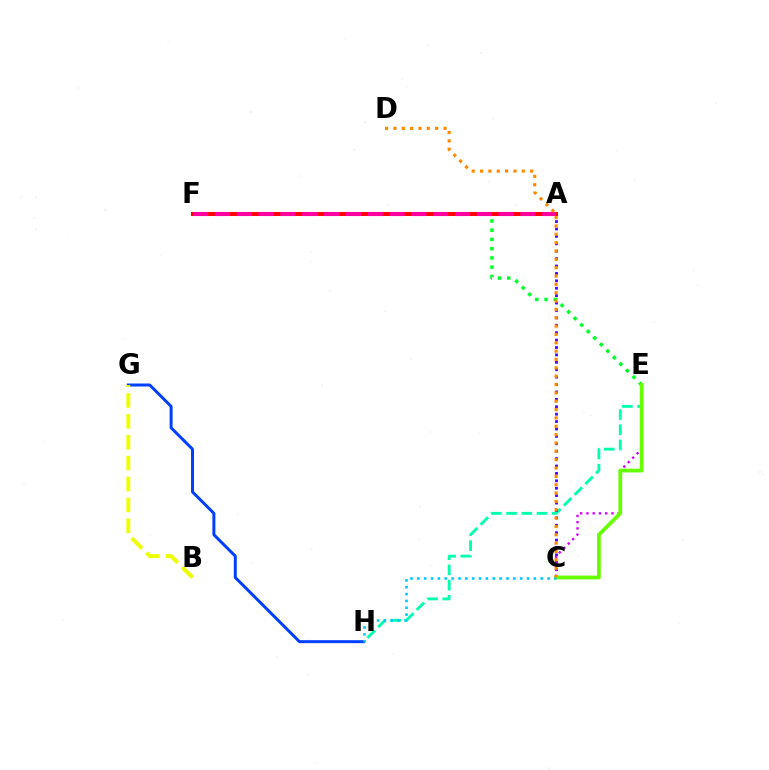{('E', 'H'): [{'color': '#00ffaf', 'line_style': 'dashed', 'thickness': 2.07}], ('E', 'F'): [{'color': '#00ff27', 'line_style': 'dotted', 'thickness': 2.51}], ('A', 'C'): [{'color': '#4f00ff', 'line_style': 'dotted', 'thickness': 2.01}], ('C', 'E'): [{'color': '#d600ff', 'line_style': 'dotted', 'thickness': 1.7}, {'color': '#66ff00', 'line_style': 'solid', 'thickness': 2.7}], ('A', 'F'): [{'color': '#ff0000', 'line_style': 'solid', 'thickness': 2.84}, {'color': '#ff00a0', 'line_style': 'dashed', 'thickness': 2.96}], ('G', 'H'): [{'color': '#003fff', 'line_style': 'solid', 'thickness': 2.15}], ('B', 'G'): [{'color': '#eeff00', 'line_style': 'dashed', 'thickness': 2.84}], ('C', 'H'): [{'color': '#00c7ff', 'line_style': 'dotted', 'thickness': 1.86}], ('C', 'D'): [{'color': '#ff8800', 'line_style': 'dotted', 'thickness': 2.27}]}